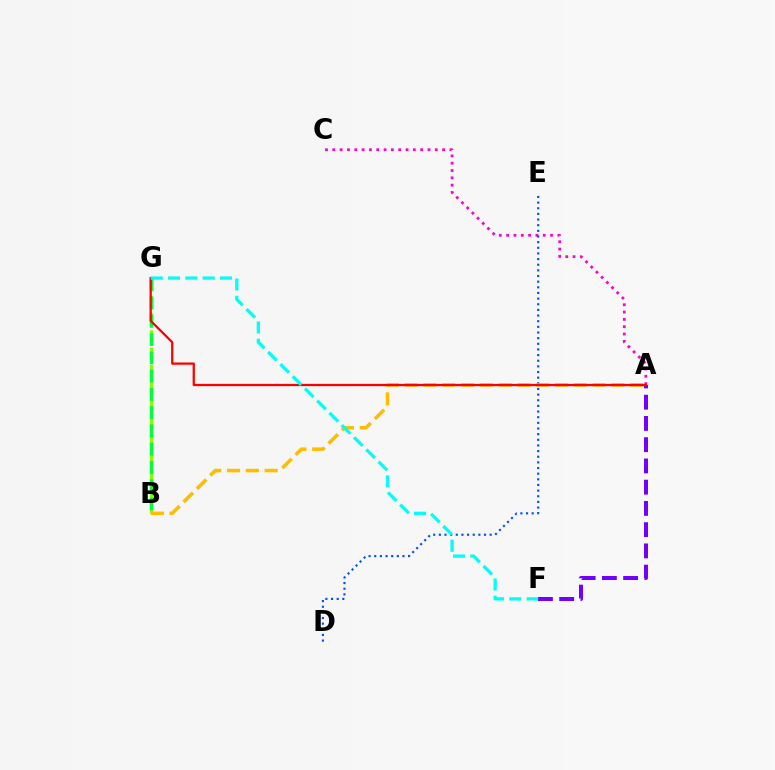{('A', 'C'): [{'color': '#ff00cf', 'line_style': 'dotted', 'thickness': 1.99}], ('B', 'G'): [{'color': '#84ff00', 'line_style': 'dashed', 'thickness': 2.35}, {'color': '#00ff39', 'line_style': 'dashed', 'thickness': 2.48}], ('A', 'F'): [{'color': '#7200ff', 'line_style': 'dashed', 'thickness': 2.89}], ('D', 'E'): [{'color': '#004bff', 'line_style': 'dotted', 'thickness': 1.53}], ('A', 'B'): [{'color': '#ffbd00', 'line_style': 'dashed', 'thickness': 2.55}], ('A', 'G'): [{'color': '#ff0000', 'line_style': 'solid', 'thickness': 1.63}], ('F', 'G'): [{'color': '#00fff6', 'line_style': 'dashed', 'thickness': 2.35}]}